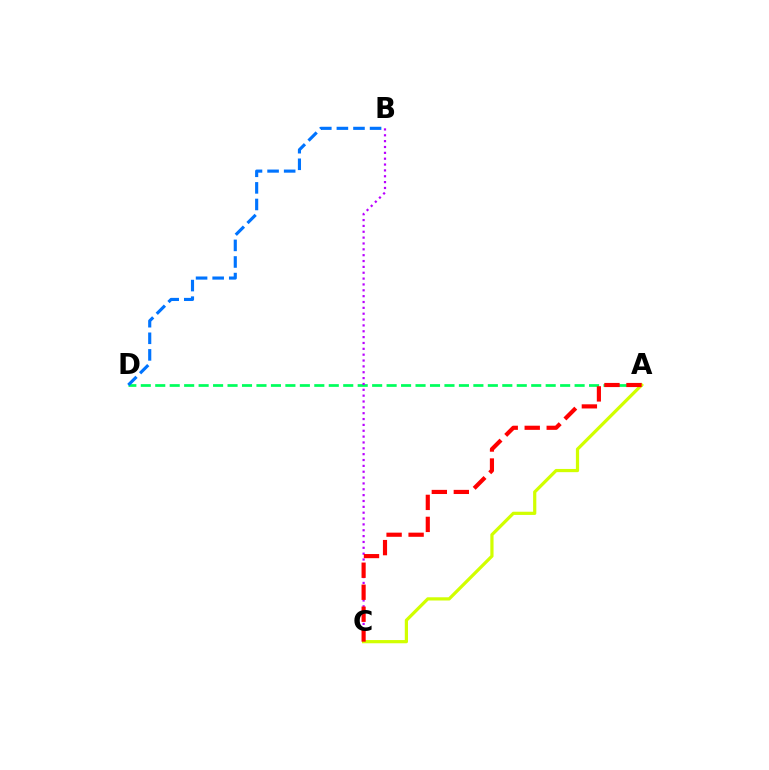{('A', 'D'): [{'color': '#00ff5c', 'line_style': 'dashed', 'thickness': 1.96}], ('B', 'C'): [{'color': '#b900ff', 'line_style': 'dotted', 'thickness': 1.59}], ('A', 'C'): [{'color': '#d1ff00', 'line_style': 'solid', 'thickness': 2.32}, {'color': '#ff0000', 'line_style': 'dashed', 'thickness': 2.99}], ('B', 'D'): [{'color': '#0074ff', 'line_style': 'dashed', 'thickness': 2.25}]}